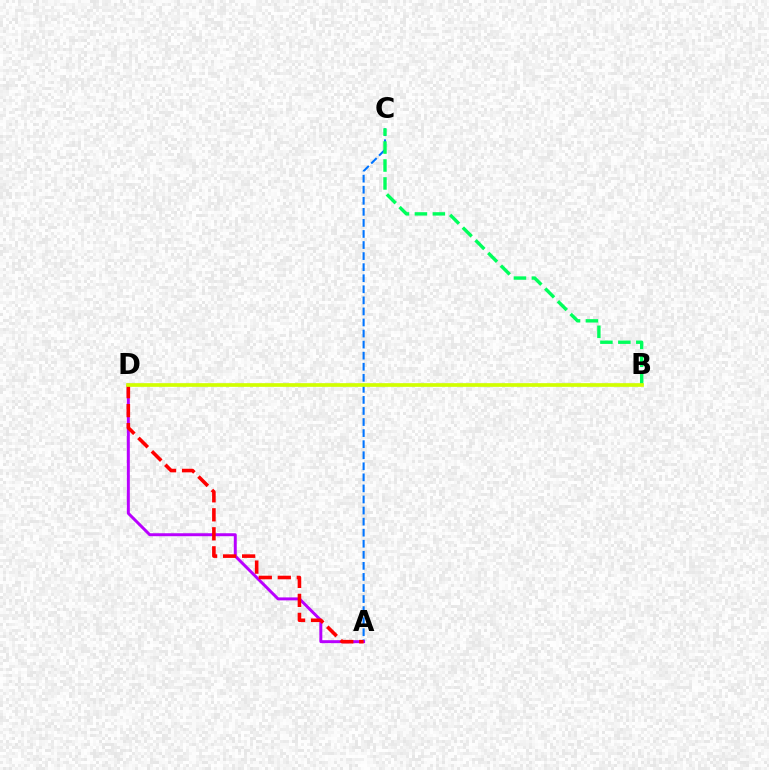{('A', 'C'): [{'color': '#0074ff', 'line_style': 'dashed', 'thickness': 1.5}], ('A', 'D'): [{'color': '#b900ff', 'line_style': 'solid', 'thickness': 2.13}, {'color': '#ff0000', 'line_style': 'dashed', 'thickness': 2.58}], ('B', 'C'): [{'color': '#00ff5c', 'line_style': 'dashed', 'thickness': 2.44}], ('B', 'D'): [{'color': '#d1ff00', 'line_style': 'solid', 'thickness': 2.65}]}